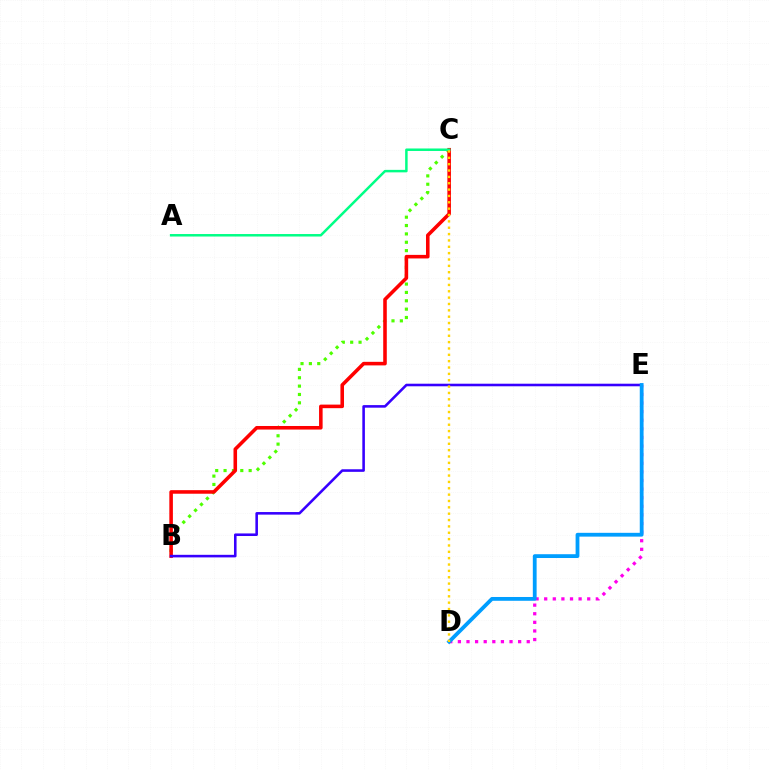{('D', 'E'): [{'color': '#ff00ed', 'line_style': 'dotted', 'thickness': 2.34}, {'color': '#009eff', 'line_style': 'solid', 'thickness': 2.74}], ('B', 'C'): [{'color': '#4fff00', 'line_style': 'dotted', 'thickness': 2.27}, {'color': '#ff0000', 'line_style': 'solid', 'thickness': 2.57}], ('B', 'E'): [{'color': '#3700ff', 'line_style': 'solid', 'thickness': 1.86}], ('A', 'C'): [{'color': '#00ff86', 'line_style': 'solid', 'thickness': 1.79}], ('C', 'D'): [{'color': '#ffd500', 'line_style': 'dotted', 'thickness': 1.73}]}